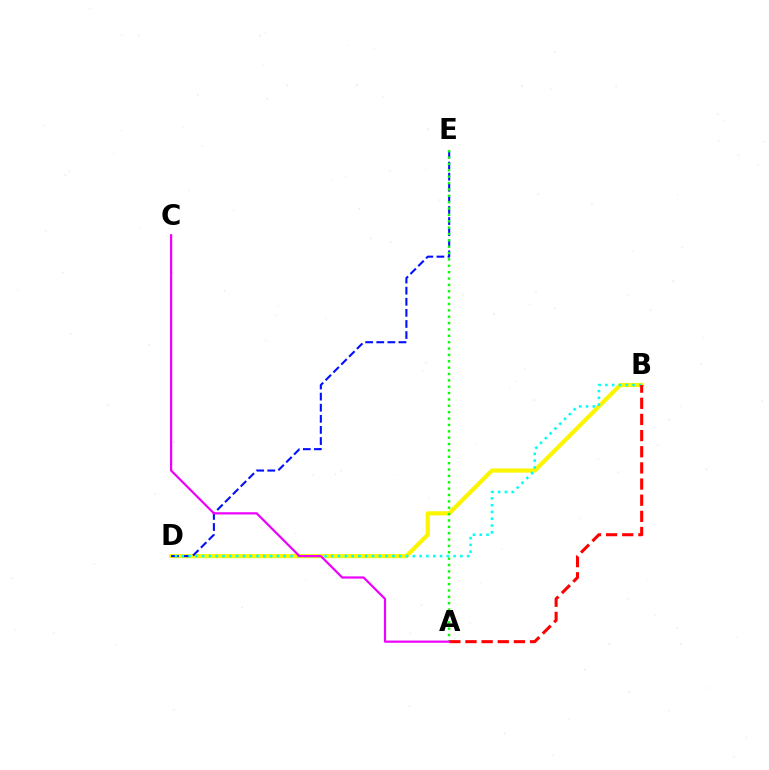{('B', 'D'): [{'color': '#fcf500', 'line_style': 'solid', 'thickness': 3.0}, {'color': '#00fff6', 'line_style': 'dotted', 'thickness': 1.85}], ('D', 'E'): [{'color': '#0010ff', 'line_style': 'dashed', 'thickness': 1.51}], ('A', 'E'): [{'color': '#08ff00', 'line_style': 'dotted', 'thickness': 1.73}], ('A', 'B'): [{'color': '#ff0000', 'line_style': 'dashed', 'thickness': 2.19}], ('A', 'C'): [{'color': '#ee00ff', 'line_style': 'solid', 'thickness': 1.58}]}